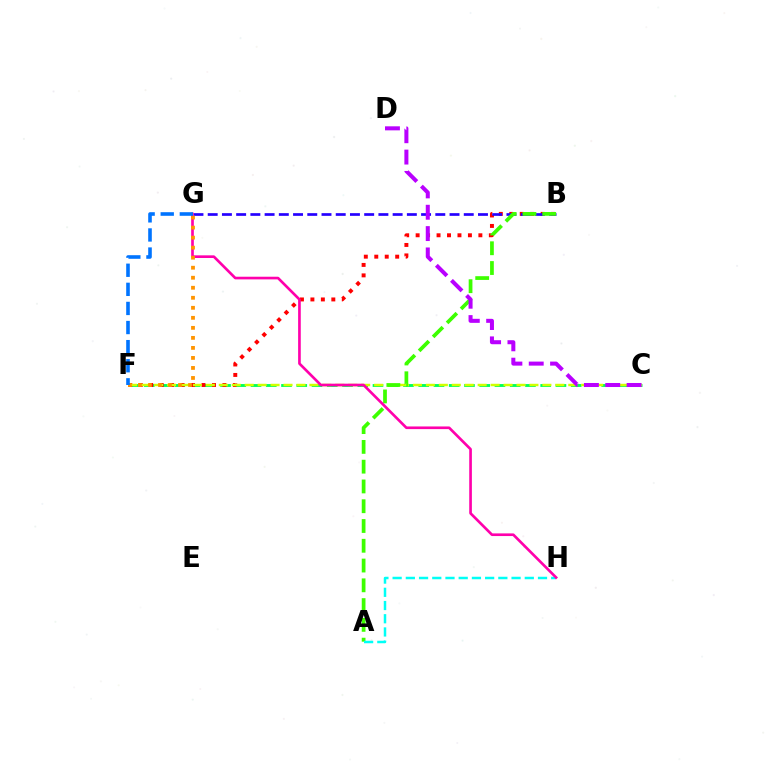{('C', 'F'): [{'color': '#00ff5c', 'line_style': 'dashed', 'thickness': 2.07}, {'color': '#d1ff00', 'line_style': 'dashed', 'thickness': 1.76}], ('B', 'F'): [{'color': '#ff0000', 'line_style': 'dotted', 'thickness': 2.84}], ('B', 'G'): [{'color': '#2500ff', 'line_style': 'dashed', 'thickness': 1.93}], ('A', 'B'): [{'color': '#3dff00', 'line_style': 'dashed', 'thickness': 2.69}], ('C', 'D'): [{'color': '#b900ff', 'line_style': 'dashed', 'thickness': 2.9}], ('A', 'H'): [{'color': '#00fff6', 'line_style': 'dashed', 'thickness': 1.8}], ('G', 'H'): [{'color': '#ff00ac', 'line_style': 'solid', 'thickness': 1.91}], ('F', 'G'): [{'color': '#ff9400', 'line_style': 'dotted', 'thickness': 2.72}, {'color': '#0074ff', 'line_style': 'dashed', 'thickness': 2.59}]}